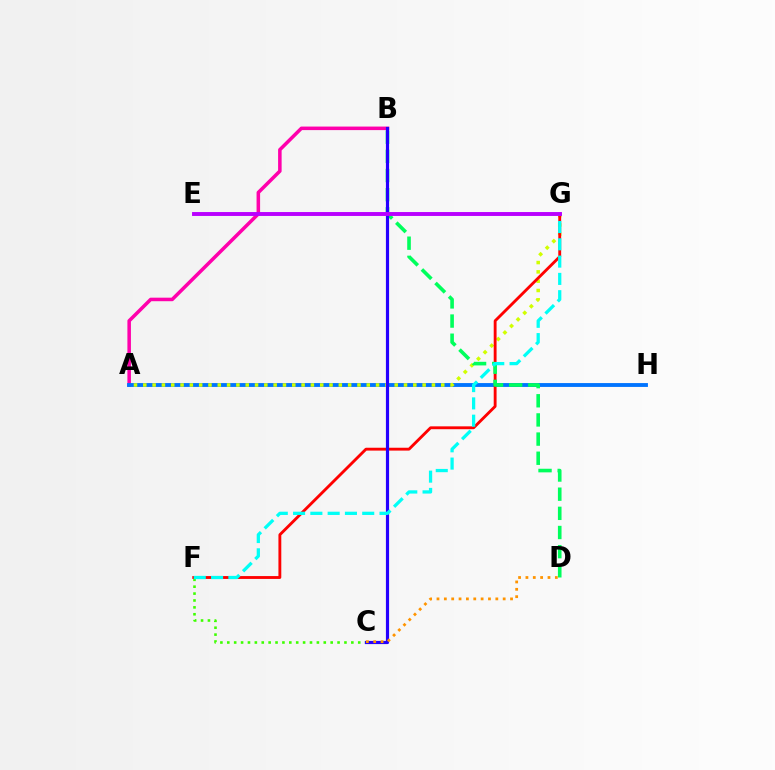{('A', 'B'): [{'color': '#ff00ac', 'line_style': 'solid', 'thickness': 2.54}], ('A', 'H'): [{'color': '#0074ff', 'line_style': 'solid', 'thickness': 2.78}], ('C', 'F'): [{'color': '#3dff00', 'line_style': 'dotted', 'thickness': 1.87}], ('A', 'G'): [{'color': '#d1ff00', 'line_style': 'dotted', 'thickness': 2.53}], ('F', 'G'): [{'color': '#ff0000', 'line_style': 'solid', 'thickness': 2.06}, {'color': '#00fff6', 'line_style': 'dashed', 'thickness': 2.35}], ('B', 'D'): [{'color': '#00ff5c', 'line_style': 'dashed', 'thickness': 2.6}], ('B', 'C'): [{'color': '#2500ff', 'line_style': 'solid', 'thickness': 2.28}], ('C', 'D'): [{'color': '#ff9400', 'line_style': 'dotted', 'thickness': 2.0}], ('E', 'G'): [{'color': '#b900ff', 'line_style': 'solid', 'thickness': 2.81}]}